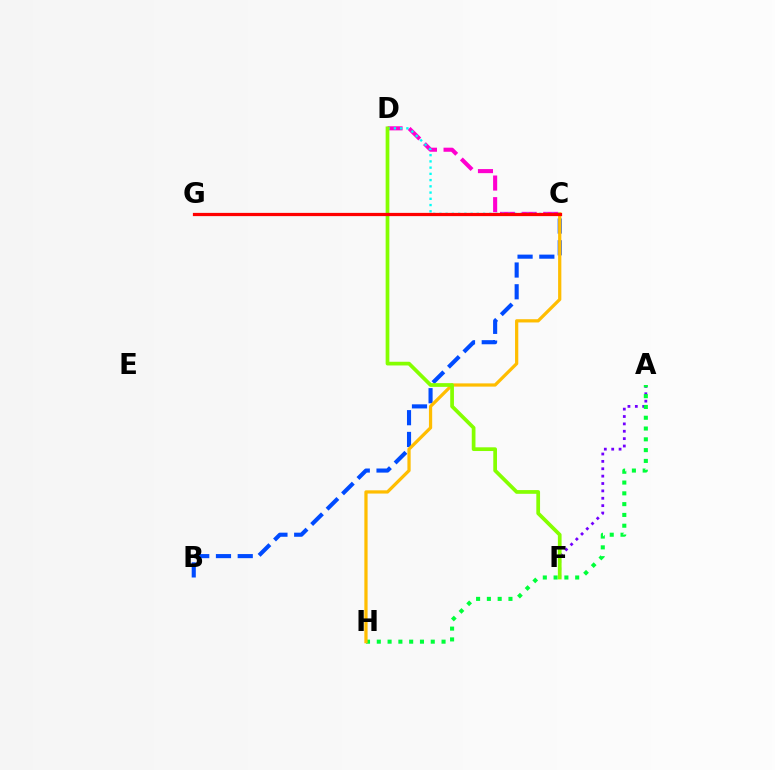{('B', 'C'): [{'color': '#004bff', 'line_style': 'dashed', 'thickness': 2.96}], ('A', 'F'): [{'color': '#7200ff', 'line_style': 'dotted', 'thickness': 2.0}], ('C', 'D'): [{'color': '#ff00cf', 'line_style': 'dashed', 'thickness': 2.94}, {'color': '#00fff6', 'line_style': 'dotted', 'thickness': 1.69}], ('A', 'H'): [{'color': '#00ff39', 'line_style': 'dotted', 'thickness': 2.93}], ('C', 'H'): [{'color': '#ffbd00', 'line_style': 'solid', 'thickness': 2.33}], ('D', 'F'): [{'color': '#84ff00', 'line_style': 'solid', 'thickness': 2.68}], ('C', 'G'): [{'color': '#ff0000', 'line_style': 'solid', 'thickness': 2.32}]}